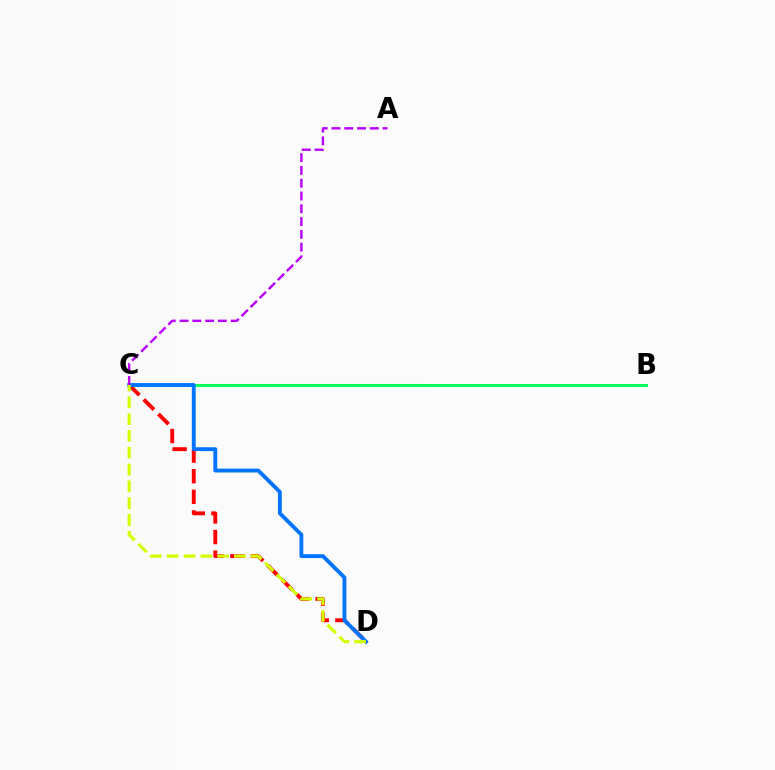{('C', 'D'): [{'color': '#ff0000', 'line_style': 'dashed', 'thickness': 2.8}, {'color': '#0074ff', 'line_style': 'solid', 'thickness': 2.78}, {'color': '#d1ff00', 'line_style': 'dashed', 'thickness': 2.28}], ('B', 'C'): [{'color': '#00ff5c', 'line_style': 'solid', 'thickness': 2.19}], ('A', 'C'): [{'color': '#b900ff', 'line_style': 'dashed', 'thickness': 1.74}]}